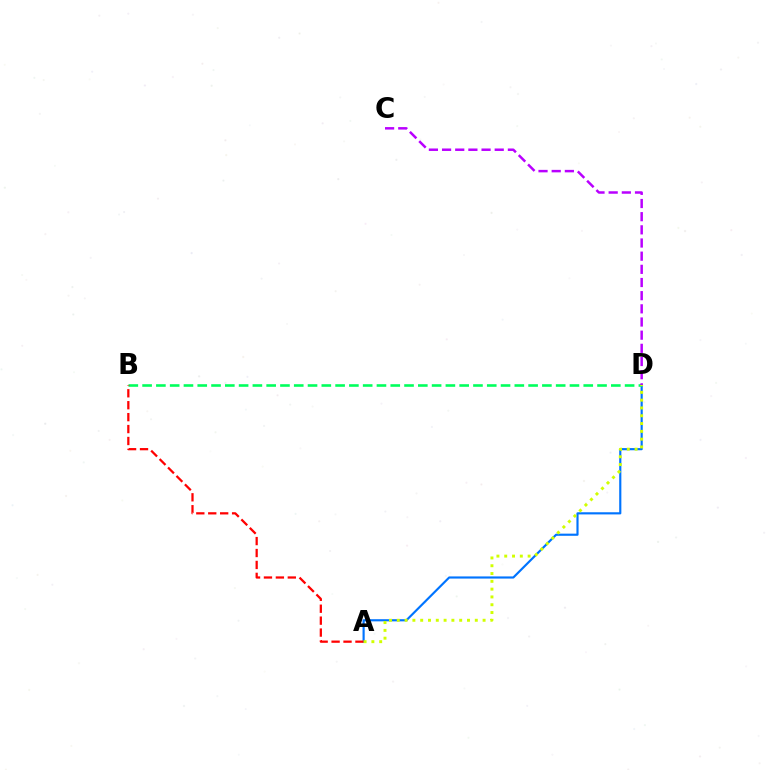{('A', 'D'): [{'color': '#0074ff', 'line_style': 'solid', 'thickness': 1.55}, {'color': '#d1ff00', 'line_style': 'dotted', 'thickness': 2.12}], ('B', 'D'): [{'color': '#00ff5c', 'line_style': 'dashed', 'thickness': 1.87}], ('A', 'B'): [{'color': '#ff0000', 'line_style': 'dashed', 'thickness': 1.62}], ('C', 'D'): [{'color': '#b900ff', 'line_style': 'dashed', 'thickness': 1.79}]}